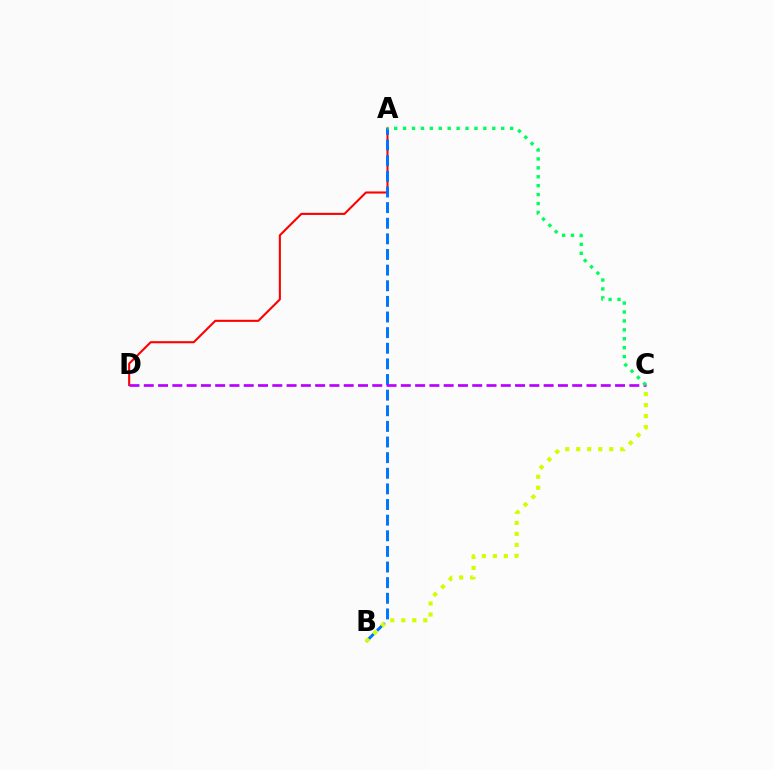{('A', 'D'): [{'color': '#ff0000', 'line_style': 'solid', 'thickness': 1.5}], ('A', 'B'): [{'color': '#0074ff', 'line_style': 'dashed', 'thickness': 2.12}], ('B', 'C'): [{'color': '#d1ff00', 'line_style': 'dotted', 'thickness': 2.99}], ('C', 'D'): [{'color': '#b900ff', 'line_style': 'dashed', 'thickness': 1.94}], ('A', 'C'): [{'color': '#00ff5c', 'line_style': 'dotted', 'thickness': 2.42}]}